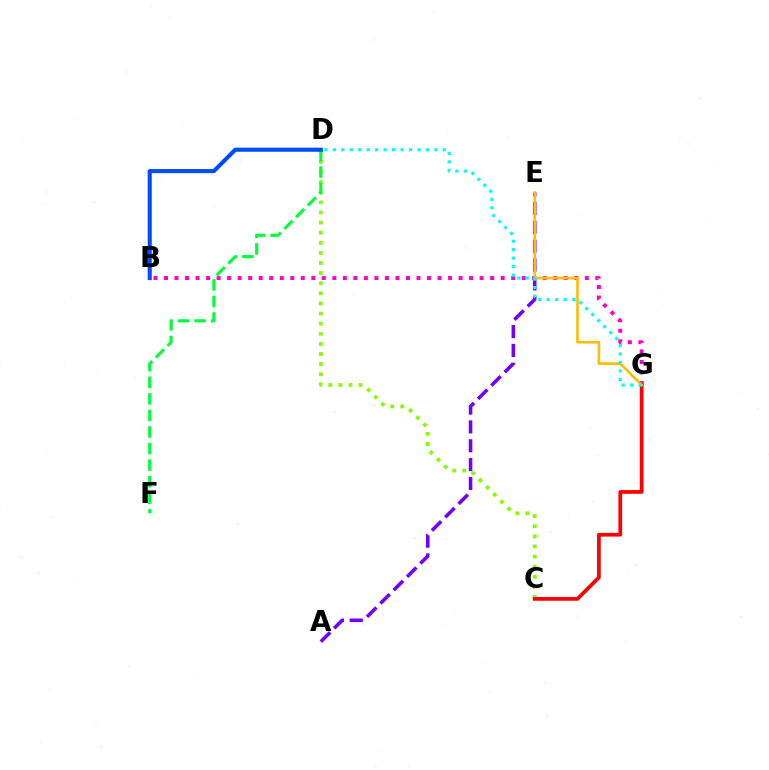{('A', 'E'): [{'color': '#7200ff', 'line_style': 'dashed', 'thickness': 2.56}], ('C', 'D'): [{'color': '#84ff00', 'line_style': 'dotted', 'thickness': 2.75}], ('D', 'F'): [{'color': '#00ff39', 'line_style': 'dashed', 'thickness': 2.25}], ('B', 'G'): [{'color': '#ff00cf', 'line_style': 'dotted', 'thickness': 2.86}], ('C', 'G'): [{'color': '#ff0000', 'line_style': 'solid', 'thickness': 2.68}], ('E', 'G'): [{'color': '#ffbd00', 'line_style': 'solid', 'thickness': 1.9}], ('D', 'G'): [{'color': '#00fff6', 'line_style': 'dotted', 'thickness': 2.3}], ('B', 'D'): [{'color': '#004bff', 'line_style': 'solid', 'thickness': 2.94}]}